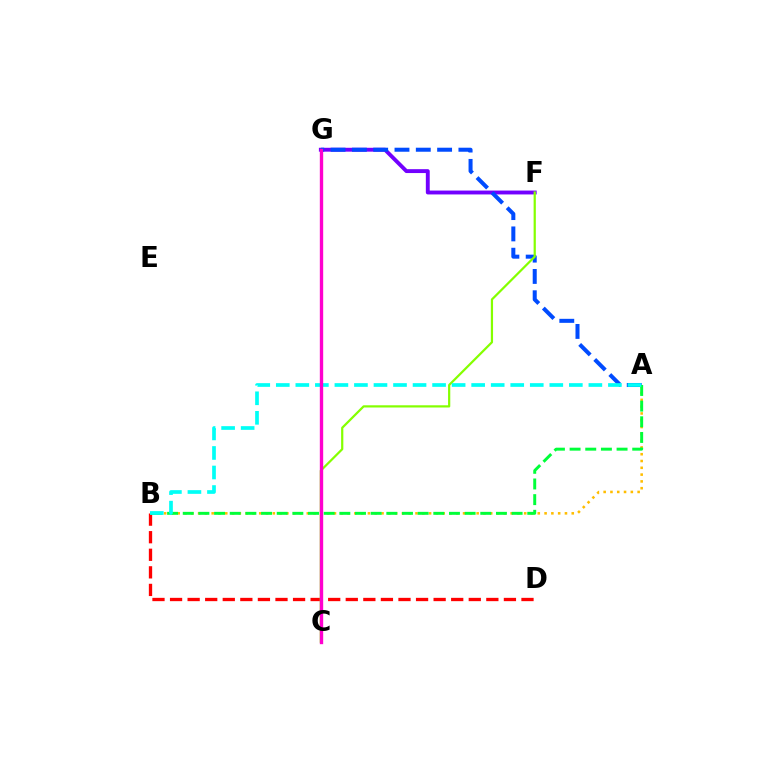{('B', 'D'): [{'color': '#ff0000', 'line_style': 'dashed', 'thickness': 2.39}], ('F', 'G'): [{'color': '#7200ff', 'line_style': 'solid', 'thickness': 2.8}], ('A', 'G'): [{'color': '#004bff', 'line_style': 'dashed', 'thickness': 2.89}], ('A', 'B'): [{'color': '#ffbd00', 'line_style': 'dotted', 'thickness': 1.85}, {'color': '#00ff39', 'line_style': 'dashed', 'thickness': 2.13}, {'color': '#00fff6', 'line_style': 'dashed', 'thickness': 2.65}], ('C', 'F'): [{'color': '#84ff00', 'line_style': 'solid', 'thickness': 1.6}], ('C', 'G'): [{'color': '#ff00cf', 'line_style': 'solid', 'thickness': 2.42}]}